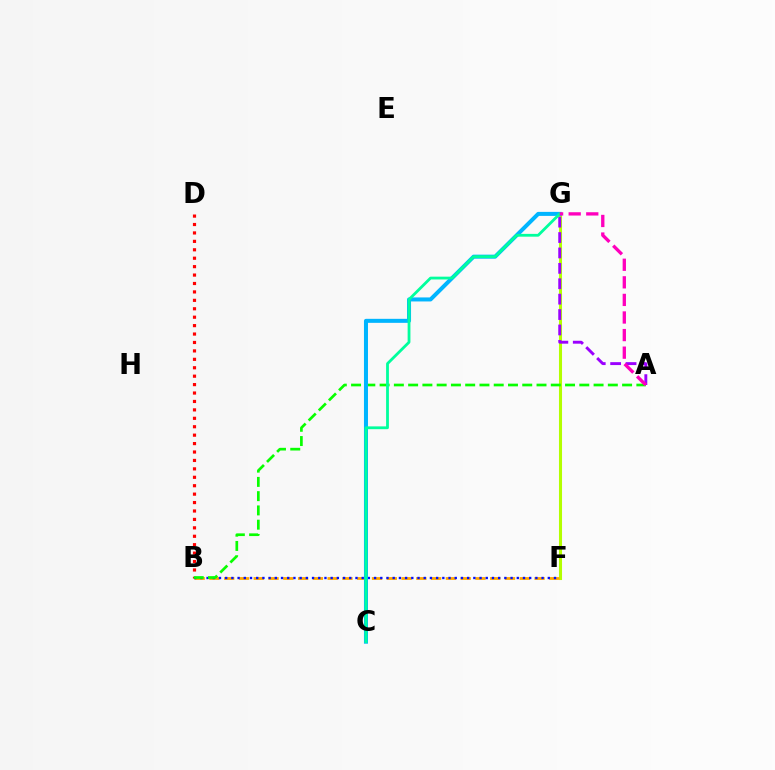{('F', 'G'): [{'color': '#b3ff00', 'line_style': 'solid', 'thickness': 2.21}], ('B', 'D'): [{'color': '#ff0000', 'line_style': 'dotted', 'thickness': 2.29}], ('B', 'F'): [{'color': '#ffa500', 'line_style': 'dashed', 'thickness': 2.01}, {'color': '#0010ff', 'line_style': 'dotted', 'thickness': 1.69}], ('A', 'G'): [{'color': '#9b00ff', 'line_style': 'dashed', 'thickness': 2.09}, {'color': '#ff00bd', 'line_style': 'dashed', 'thickness': 2.39}], ('A', 'B'): [{'color': '#08ff00', 'line_style': 'dashed', 'thickness': 1.94}], ('C', 'G'): [{'color': '#00b5ff', 'line_style': 'solid', 'thickness': 2.89}, {'color': '#00ff9d', 'line_style': 'solid', 'thickness': 2.01}]}